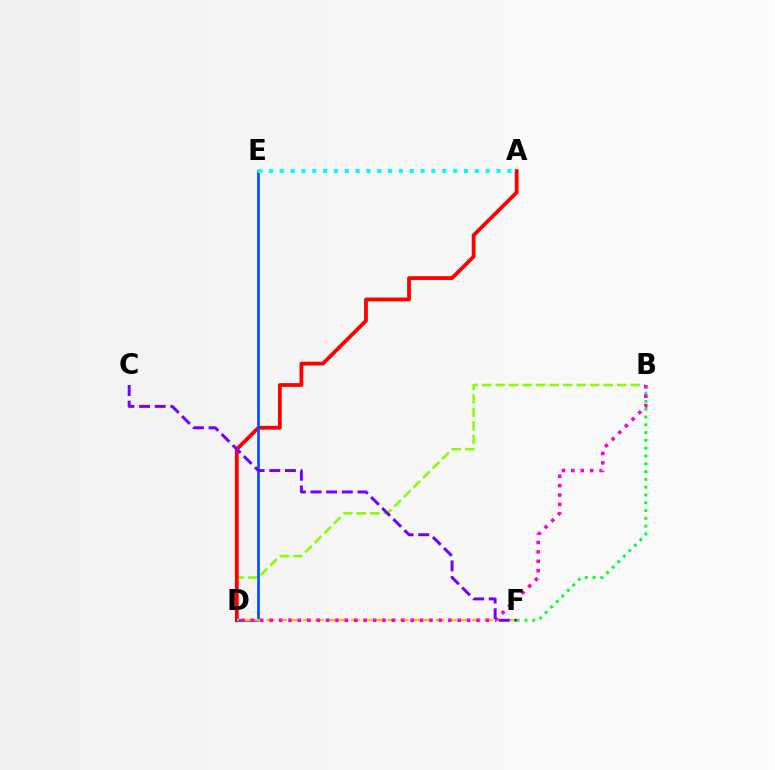{('B', 'F'): [{'color': '#00ff39', 'line_style': 'dotted', 'thickness': 2.12}], ('B', 'D'): [{'color': '#84ff00', 'line_style': 'dashed', 'thickness': 1.83}, {'color': '#ff00cf', 'line_style': 'dotted', 'thickness': 2.55}], ('A', 'D'): [{'color': '#ff0000', 'line_style': 'solid', 'thickness': 2.72}], ('D', 'E'): [{'color': '#004bff', 'line_style': 'solid', 'thickness': 1.9}], ('D', 'F'): [{'color': '#ffbd00', 'line_style': 'dashed', 'thickness': 1.64}], ('C', 'F'): [{'color': '#7200ff', 'line_style': 'dashed', 'thickness': 2.13}], ('A', 'E'): [{'color': '#00fff6', 'line_style': 'dotted', 'thickness': 2.94}]}